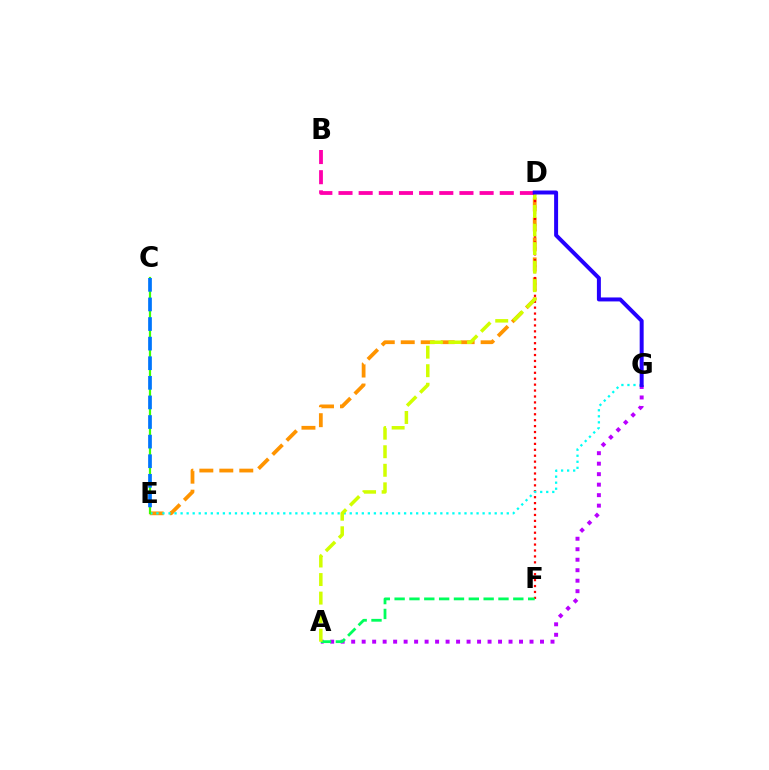{('D', 'E'): [{'color': '#ff9400', 'line_style': 'dashed', 'thickness': 2.71}], ('D', 'F'): [{'color': '#ff0000', 'line_style': 'dotted', 'thickness': 1.61}], ('A', 'G'): [{'color': '#b900ff', 'line_style': 'dotted', 'thickness': 2.85}], ('A', 'F'): [{'color': '#00ff5c', 'line_style': 'dashed', 'thickness': 2.02}], ('E', 'G'): [{'color': '#00fff6', 'line_style': 'dotted', 'thickness': 1.64}], ('A', 'D'): [{'color': '#d1ff00', 'line_style': 'dashed', 'thickness': 2.52}], ('B', 'D'): [{'color': '#ff00ac', 'line_style': 'dashed', 'thickness': 2.74}], ('C', 'E'): [{'color': '#3dff00', 'line_style': 'solid', 'thickness': 1.59}, {'color': '#0074ff', 'line_style': 'dashed', 'thickness': 2.66}], ('D', 'G'): [{'color': '#2500ff', 'line_style': 'solid', 'thickness': 2.86}]}